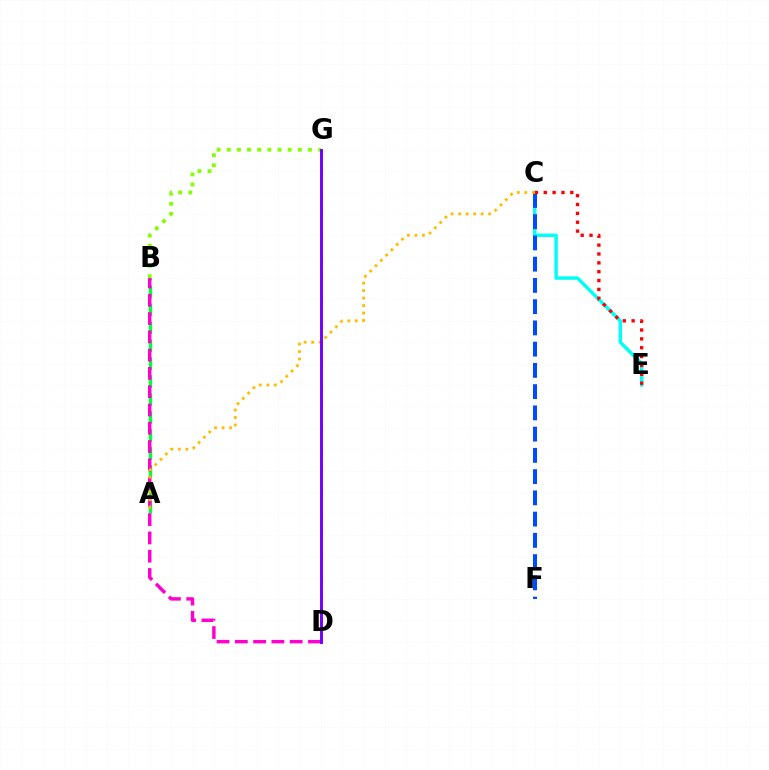{('B', 'G'): [{'color': '#84ff00', 'line_style': 'dotted', 'thickness': 2.76}], ('A', 'B'): [{'color': '#00ff39', 'line_style': 'dashed', 'thickness': 2.44}], ('B', 'D'): [{'color': '#ff00cf', 'line_style': 'dashed', 'thickness': 2.48}], ('C', 'E'): [{'color': '#00fff6', 'line_style': 'solid', 'thickness': 2.49}, {'color': '#ff0000', 'line_style': 'dotted', 'thickness': 2.41}], ('C', 'F'): [{'color': '#004bff', 'line_style': 'dashed', 'thickness': 2.89}], ('A', 'C'): [{'color': '#ffbd00', 'line_style': 'dotted', 'thickness': 2.04}], ('D', 'G'): [{'color': '#7200ff', 'line_style': 'solid', 'thickness': 2.11}]}